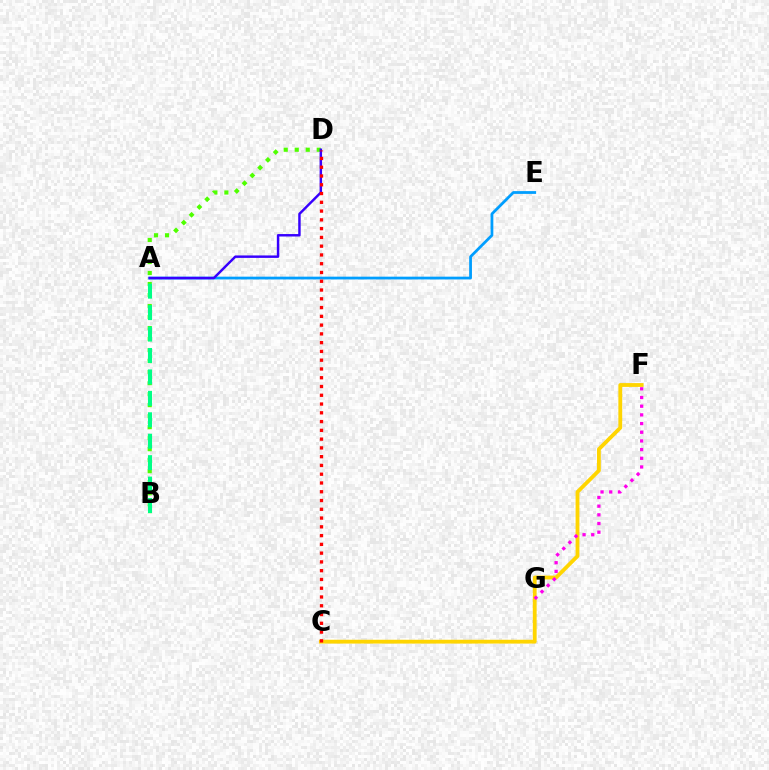{('A', 'E'): [{'color': '#009eff', 'line_style': 'solid', 'thickness': 2.0}], ('C', 'F'): [{'color': '#ffd500', 'line_style': 'solid', 'thickness': 2.75}], ('B', 'D'): [{'color': '#4fff00', 'line_style': 'dotted', 'thickness': 2.99}], ('A', 'B'): [{'color': '#00ff86', 'line_style': 'dashed', 'thickness': 2.91}], ('A', 'D'): [{'color': '#3700ff', 'line_style': 'solid', 'thickness': 1.76}], ('F', 'G'): [{'color': '#ff00ed', 'line_style': 'dotted', 'thickness': 2.36}], ('C', 'D'): [{'color': '#ff0000', 'line_style': 'dotted', 'thickness': 2.38}]}